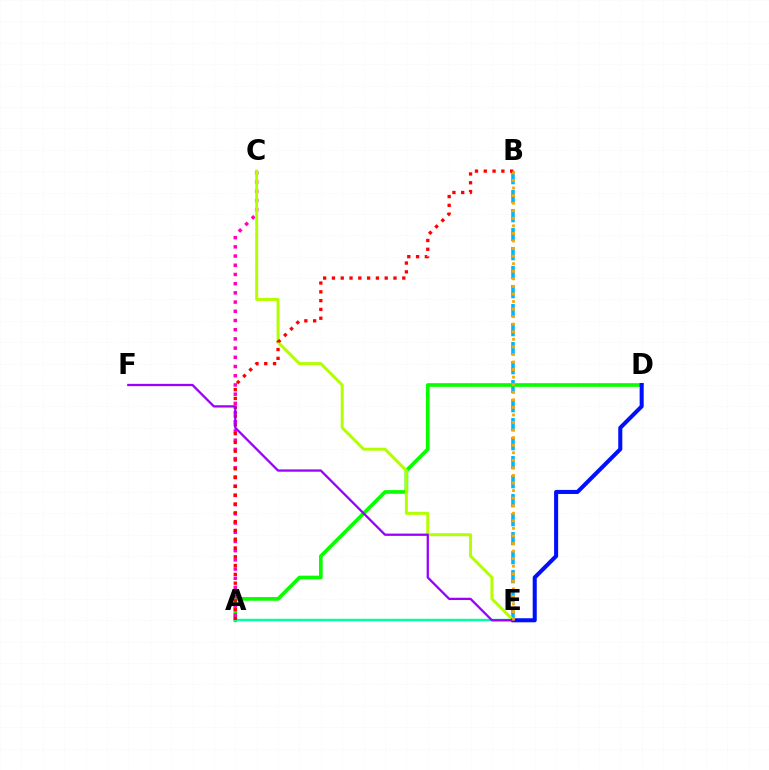{('B', 'E'): [{'color': '#00b5ff', 'line_style': 'dashed', 'thickness': 2.58}, {'color': '#ffa500', 'line_style': 'dotted', 'thickness': 2.05}], ('A', 'D'): [{'color': '#08ff00', 'line_style': 'solid', 'thickness': 2.64}], ('A', 'E'): [{'color': '#00ff9d', 'line_style': 'solid', 'thickness': 1.75}], ('A', 'C'): [{'color': '#ff00bd', 'line_style': 'dotted', 'thickness': 2.5}], ('C', 'E'): [{'color': '#b3ff00', 'line_style': 'solid', 'thickness': 2.16}], ('A', 'B'): [{'color': '#ff0000', 'line_style': 'dotted', 'thickness': 2.39}], ('D', 'E'): [{'color': '#0010ff', 'line_style': 'solid', 'thickness': 2.92}], ('E', 'F'): [{'color': '#9b00ff', 'line_style': 'solid', 'thickness': 1.65}]}